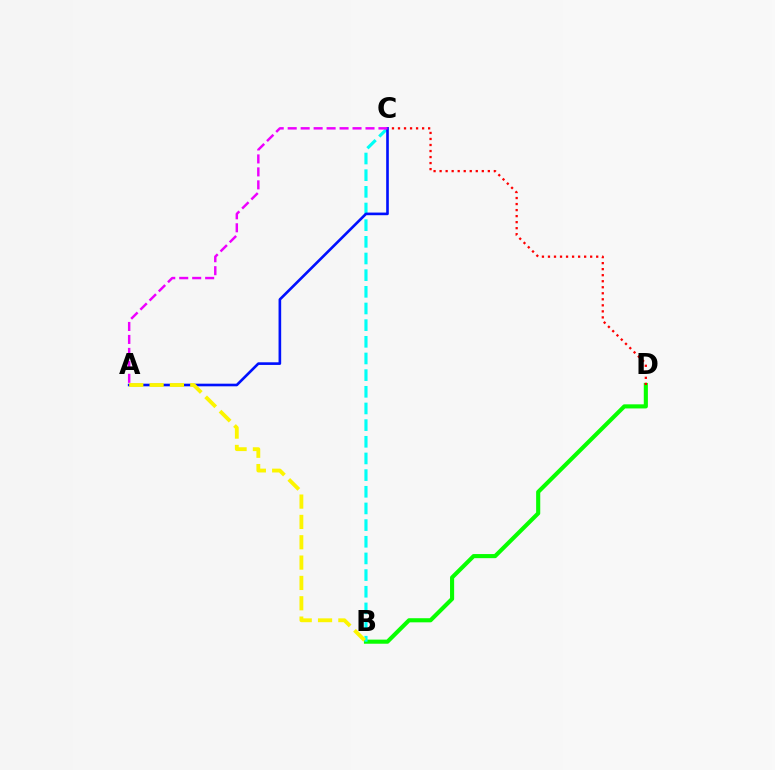{('B', 'D'): [{'color': '#08ff00', 'line_style': 'solid', 'thickness': 2.96}], ('B', 'C'): [{'color': '#00fff6', 'line_style': 'dashed', 'thickness': 2.26}], ('C', 'D'): [{'color': '#ff0000', 'line_style': 'dotted', 'thickness': 1.64}], ('A', 'C'): [{'color': '#0010ff', 'line_style': 'solid', 'thickness': 1.9}, {'color': '#ee00ff', 'line_style': 'dashed', 'thickness': 1.76}], ('A', 'B'): [{'color': '#fcf500', 'line_style': 'dashed', 'thickness': 2.76}]}